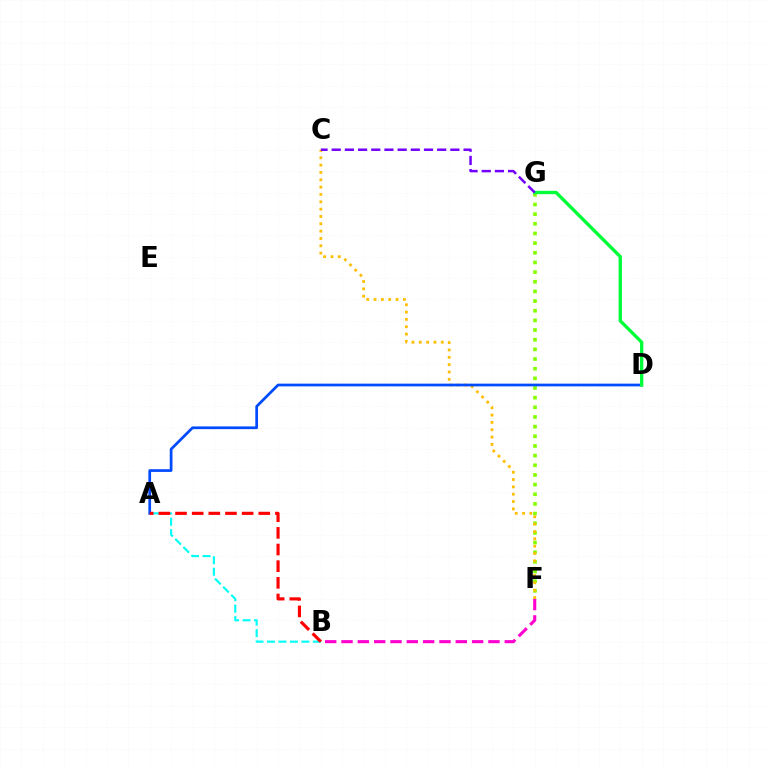{('B', 'F'): [{'color': '#ff00cf', 'line_style': 'dashed', 'thickness': 2.22}], ('F', 'G'): [{'color': '#84ff00', 'line_style': 'dotted', 'thickness': 2.62}], ('C', 'F'): [{'color': '#ffbd00', 'line_style': 'dotted', 'thickness': 1.99}], ('A', 'D'): [{'color': '#004bff', 'line_style': 'solid', 'thickness': 1.96}], ('D', 'G'): [{'color': '#00ff39', 'line_style': 'solid', 'thickness': 2.41}], ('A', 'B'): [{'color': '#00fff6', 'line_style': 'dashed', 'thickness': 1.56}, {'color': '#ff0000', 'line_style': 'dashed', 'thickness': 2.26}], ('C', 'G'): [{'color': '#7200ff', 'line_style': 'dashed', 'thickness': 1.79}]}